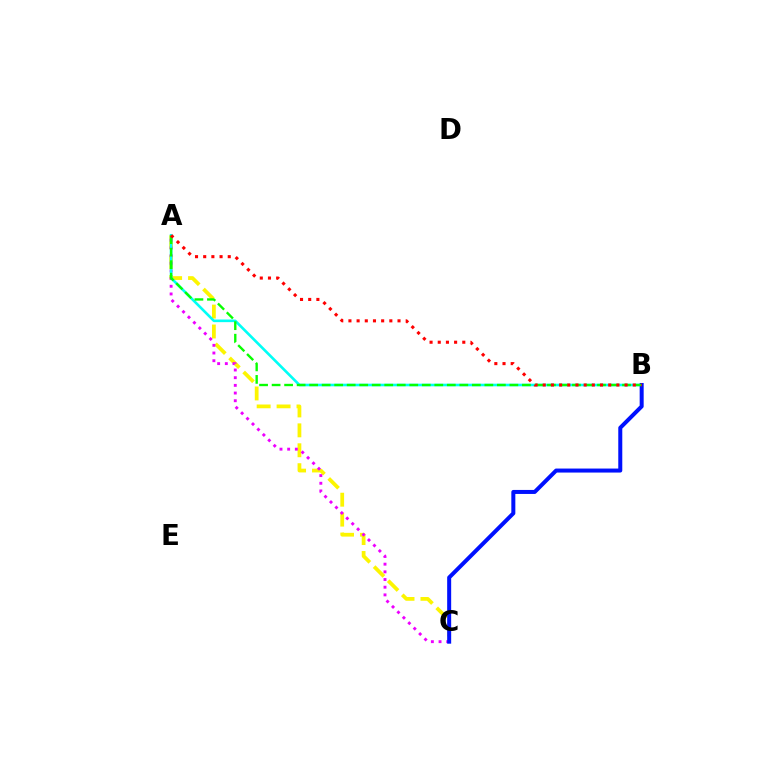{('A', 'C'): [{'color': '#fcf500', 'line_style': 'dashed', 'thickness': 2.71}, {'color': '#ee00ff', 'line_style': 'dotted', 'thickness': 2.09}], ('A', 'B'): [{'color': '#00fff6', 'line_style': 'solid', 'thickness': 1.89}, {'color': '#08ff00', 'line_style': 'dashed', 'thickness': 1.7}, {'color': '#ff0000', 'line_style': 'dotted', 'thickness': 2.22}], ('B', 'C'): [{'color': '#0010ff', 'line_style': 'solid', 'thickness': 2.88}]}